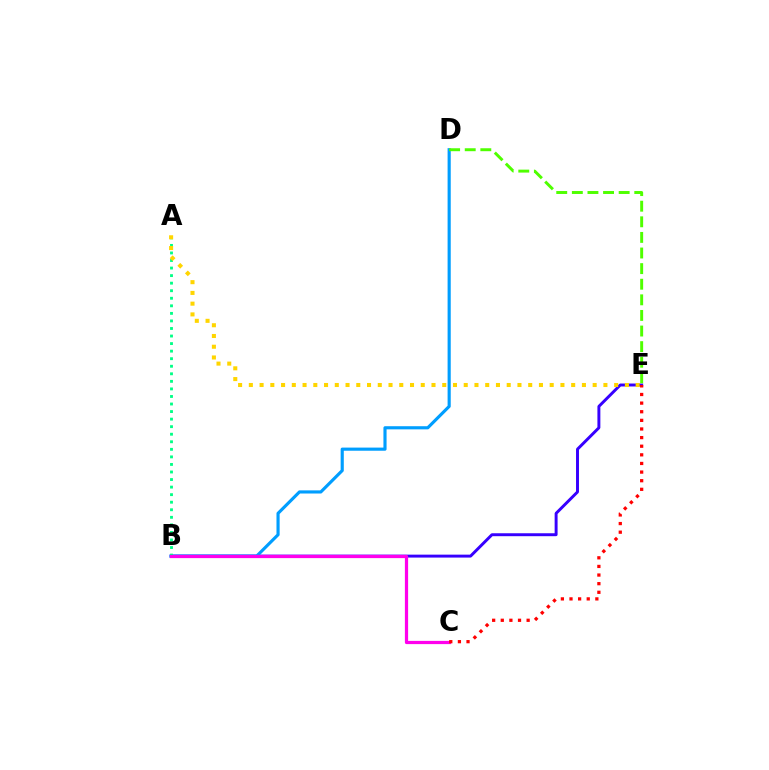{('B', 'E'): [{'color': '#3700ff', 'line_style': 'solid', 'thickness': 2.12}], ('B', 'D'): [{'color': '#009eff', 'line_style': 'solid', 'thickness': 2.26}], ('A', 'B'): [{'color': '#00ff86', 'line_style': 'dotted', 'thickness': 2.05}], ('D', 'E'): [{'color': '#4fff00', 'line_style': 'dashed', 'thickness': 2.12}], ('B', 'C'): [{'color': '#ff00ed', 'line_style': 'solid', 'thickness': 2.32}], ('C', 'E'): [{'color': '#ff0000', 'line_style': 'dotted', 'thickness': 2.34}], ('A', 'E'): [{'color': '#ffd500', 'line_style': 'dotted', 'thickness': 2.92}]}